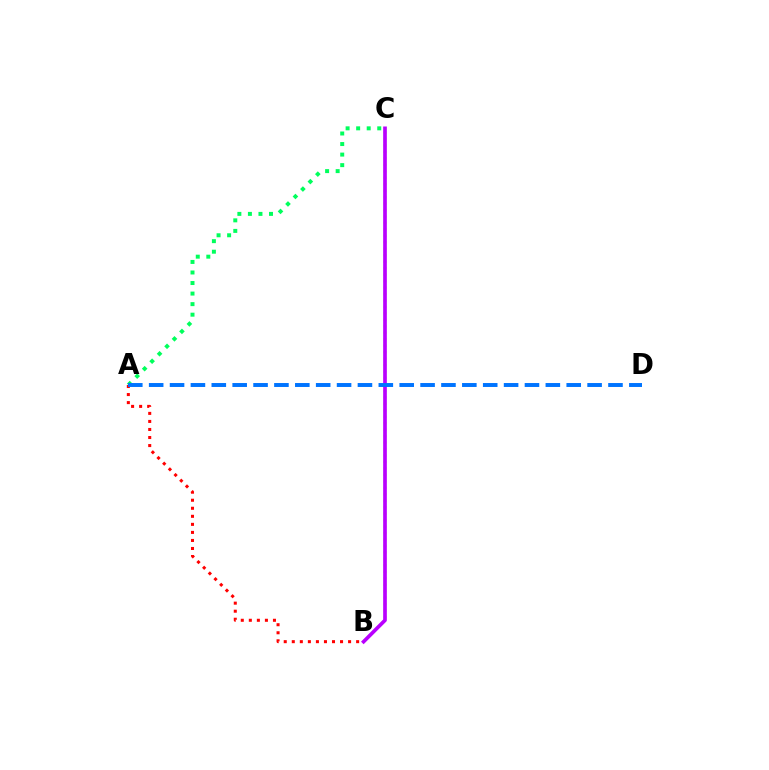{('B', 'C'): [{'color': '#d1ff00', 'line_style': 'dotted', 'thickness': 1.76}, {'color': '#b900ff', 'line_style': 'solid', 'thickness': 2.64}], ('A', 'B'): [{'color': '#ff0000', 'line_style': 'dotted', 'thickness': 2.19}], ('A', 'C'): [{'color': '#00ff5c', 'line_style': 'dotted', 'thickness': 2.87}], ('A', 'D'): [{'color': '#0074ff', 'line_style': 'dashed', 'thickness': 2.84}]}